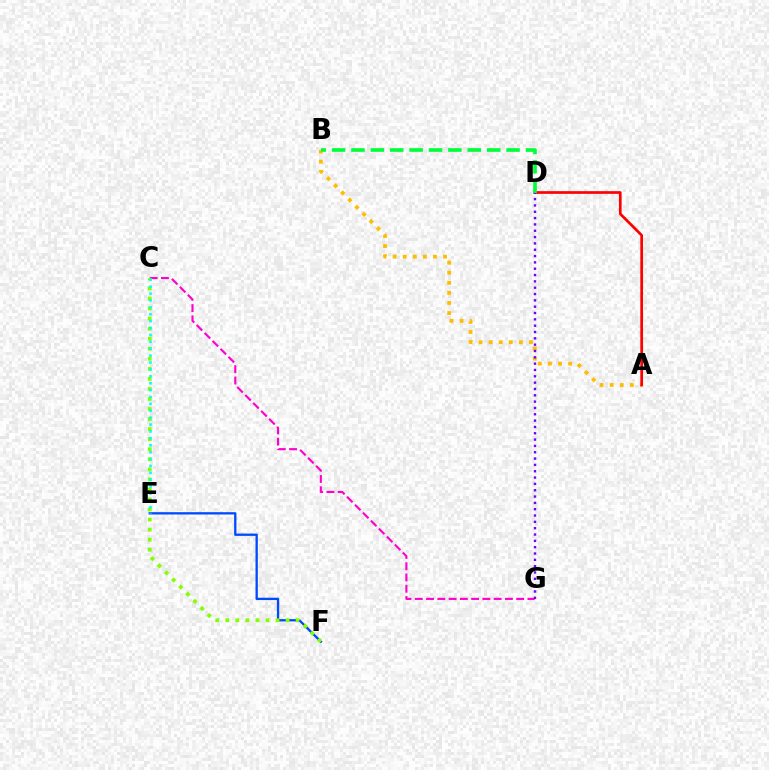{('E', 'F'): [{'color': '#004bff', 'line_style': 'solid', 'thickness': 1.67}], ('C', 'G'): [{'color': '#ff00cf', 'line_style': 'dashed', 'thickness': 1.53}], ('A', 'B'): [{'color': '#ffbd00', 'line_style': 'dotted', 'thickness': 2.74}], ('C', 'F'): [{'color': '#84ff00', 'line_style': 'dotted', 'thickness': 2.73}], ('A', 'D'): [{'color': '#ff0000', 'line_style': 'solid', 'thickness': 1.94}], ('C', 'E'): [{'color': '#00fff6', 'line_style': 'dotted', 'thickness': 1.87}], ('D', 'G'): [{'color': '#7200ff', 'line_style': 'dotted', 'thickness': 1.72}], ('B', 'D'): [{'color': '#00ff39', 'line_style': 'dashed', 'thickness': 2.63}]}